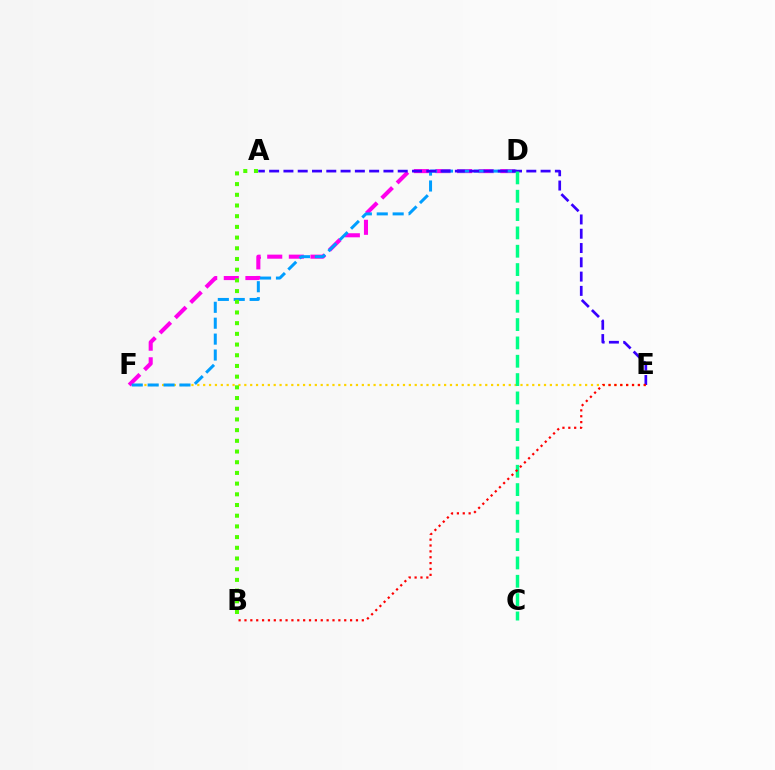{('D', 'F'): [{'color': '#ff00ed', 'line_style': 'dashed', 'thickness': 2.94}, {'color': '#009eff', 'line_style': 'dashed', 'thickness': 2.16}], ('E', 'F'): [{'color': '#ffd500', 'line_style': 'dotted', 'thickness': 1.6}], ('A', 'E'): [{'color': '#3700ff', 'line_style': 'dashed', 'thickness': 1.94}], ('C', 'D'): [{'color': '#00ff86', 'line_style': 'dashed', 'thickness': 2.49}], ('B', 'E'): [{'color': '#ff0000', 'line_style': 'dotted', 'thickness': 1.59}], ('A', 'B'): [{'color': '#4fff00', 'line_style': 'dotted', 'thickness': 2.91}]}